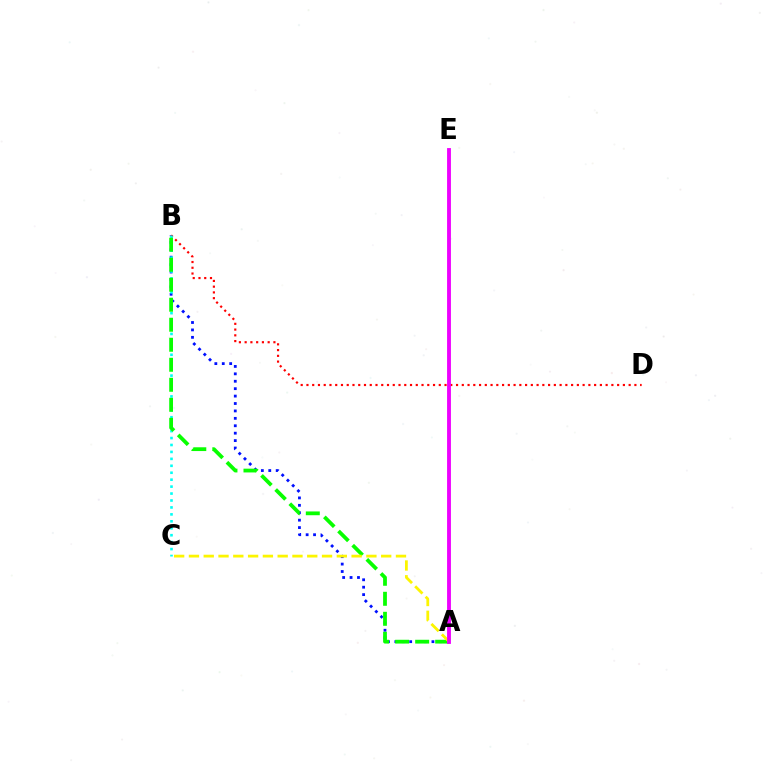{('A', 'B'): [{'color': '#0010ff', 'line_style': 'dotted', 'thickness': 2.02}, {'color': '#08ff00', 'line_style': 'dashed', 'thickness': 2.72}], ('B', 'D'): [{'color': '#ff0000', 'line_style': 'dotted', 'thickness': 1.56}], ('B', 'C'): [{'color': '#00fff6', 'line_style': 'dotted', 'thickness': 1.89}], ('A', 'C'): [{'color': '#fcf500', 'line_style': 'dashed', 'thickness': 2.01}], ('A', 'E'): [{'color': '#ee00ff', 'line_style': 'solid', 'thickness': 2.78}]}